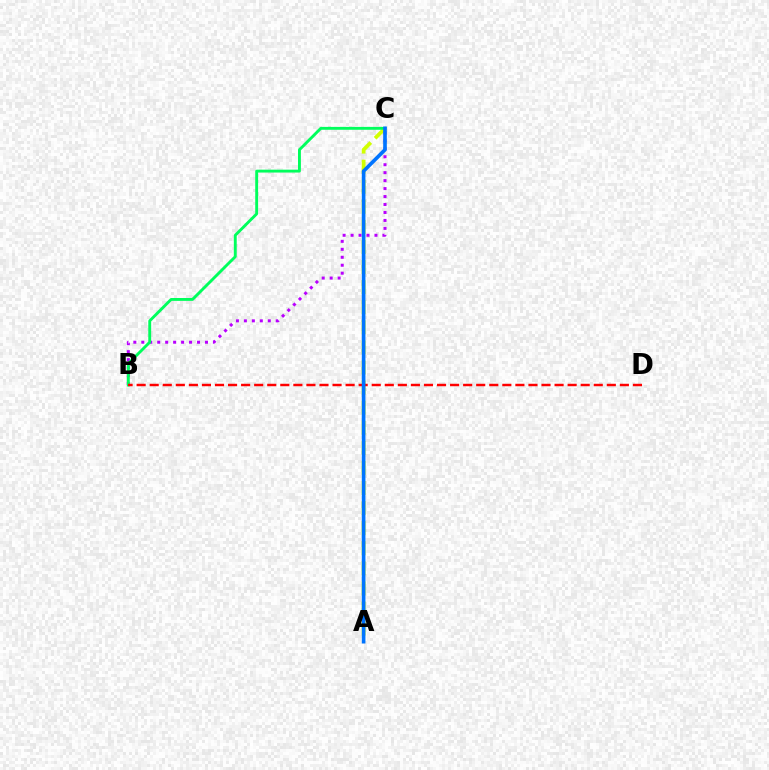{('A', 'C'): [{'color': '#d1ff00', 'line_style': 'dashed', 'thickness': 2.73}, {'color': '#0074ff', 'line_style': 'solid', 'thickness': 2.62}], ('B', 'C'): [{'color': '#b900ff', 'line_style': 'dotted', 'thickness': 2.16}, {'color': '#00ff5c', 'line_style': 'solid', 'thickness': 2.08}], ('B', 'D'): [{'color': '#ff0000', 'line_style': 'dashed', 'thickness': 1.77}]}